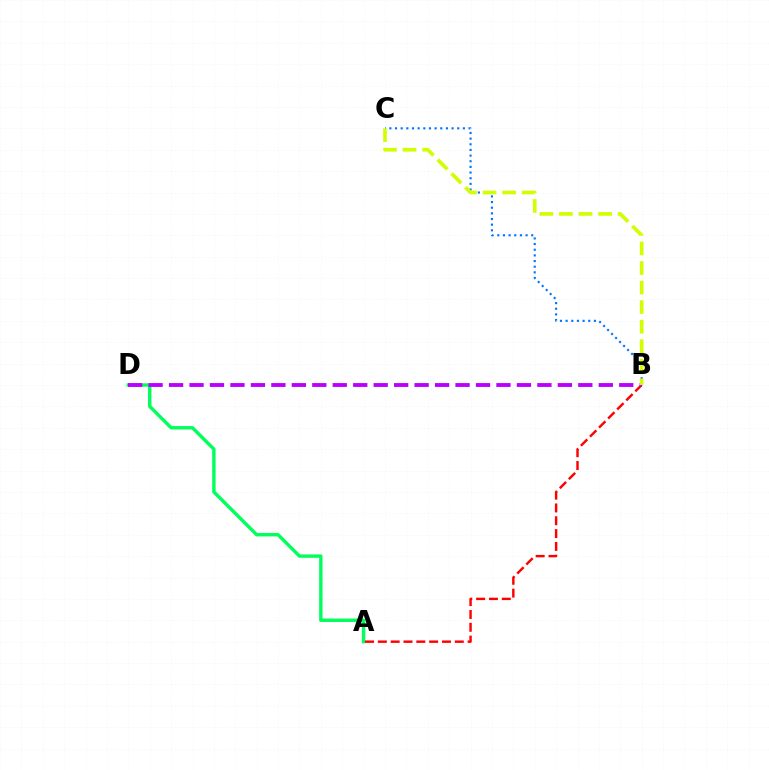{('A', 'D'): [{'color': '#00ff5c', 'line_style': 'solid', 'thickness': 2.44}], ('A', 'B'): [{'color': '#ff0000', 'line_style': 'dashed', 'thickness': 1.74}], ('B', 'C'): [{'color': '#0074ff', 'line_style': 'dotted', 'thickness': 1.54}, {'color': '#d1ff00', 'line_style': 'dashed', 'thickness': 2.66}], ('B', 'D'): [{'color': '#b900ff', 'line_style': 'dashed', 'thickness': 2.78}]}